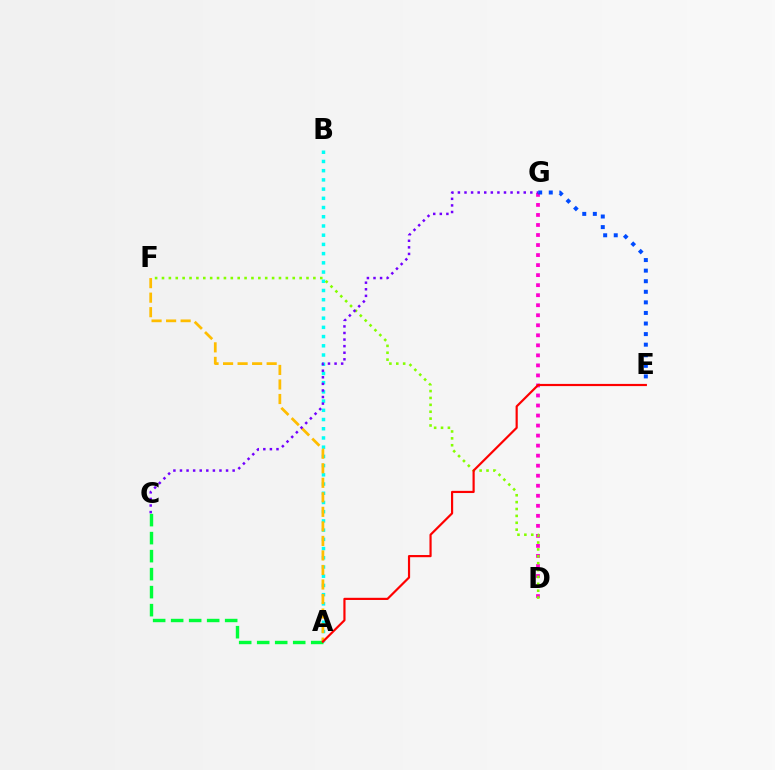{('A', 'B'): [{'color': '#00fff6', 'line_style': 'dotted', 'thickness': 2.5}], ('D', 'G'): [{'color': '#ff00cf', 'line_style': 'dotted', 'thickness': 2.72}], ('A', 'C'): [{'color': '#00ff39', 'line_style': 'dashed', 'thickness': 2.45}], ('D', 'F'): [{'color': '#84ff00', 'line_style': 'dotted', 'thickness': 1.87}], ('A', 'F'): [{'color': '#ffbd00', 'line_style': 'dashed', 'thickness': 1.97}], ('C', 'G'): [{'color': '#7200ff', 'line_style': 'dotted', 'thickness': 1.79}], ('E', 'G'): [{'color': '#004bff', 'line_style': 'dotted', 'thickness': 2.87}], ('A', 'E'): [{'color': '#ff0000', 'line_style': 'solid', 'thickness': 1.57}]}